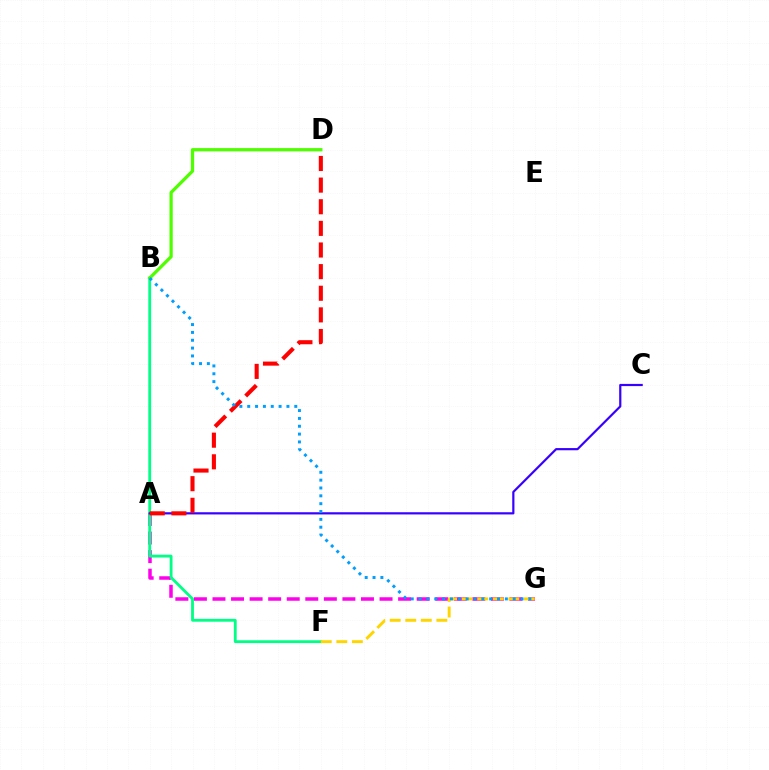{('A', 'G'): [{'color': '#ff00ed', 'line_style': 'dashed', 'thickness': 2.52}], ('B', 'F'): [{'color': '#00ff86', 'line_style': 'solid', 'thickness': 2.03}], ('F', 'G'): [{'color': '#ffd500', 'line_style': 'dashed', 'thickness': 2.11}], ('A', 'C'): [{'color': '#3700ff', 'line_style': 'solid', 'thickness': 1.58}], ('A', 'D'): [{'color': '#ff0000', 'line_style': 'dashed', 'thickness': 2.94}], ('B', 'D'): [{'color': '#4fff00', 'line_style': 'solid', 'thickness': 2.34}], ('B', 'G'): [{'color': '#009eff', 'line_style': 'dotted', 'thickness': 2.13}]}